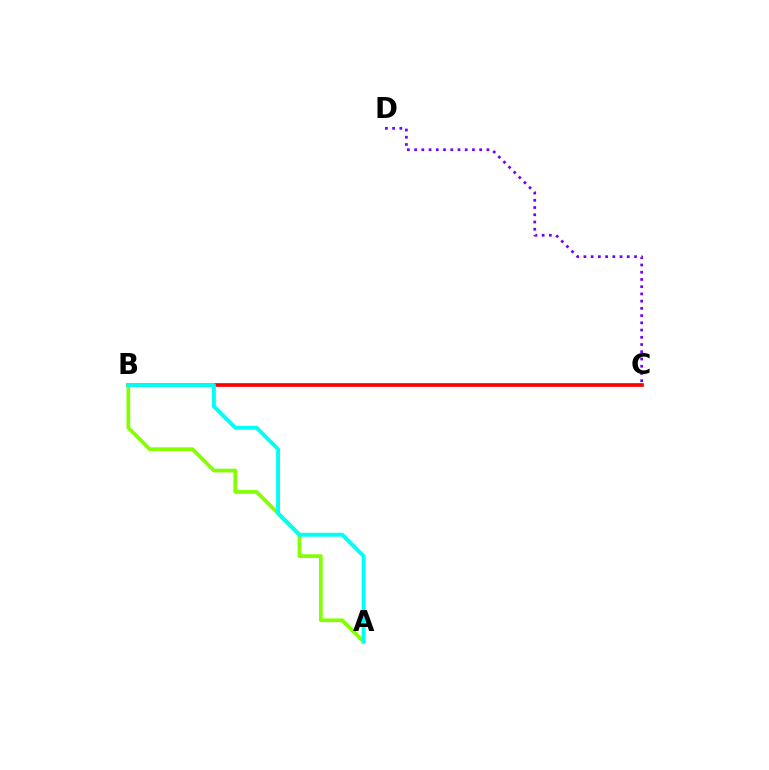{('B', 'C'): [{'color': '#ff0000', 'line_style': 'solid', 'thickness': 2.65}], ('A', 'B'): [{'color': '#84ff00', 'line_style': 'solid', 'thickness': 2.67}, {'color': '#00fff6', 'line_style': 'solid', 'thickness': 2.82}], ('C', 'D'): [{'color': '#7200ff', 'line_style': 'dotted', 'thickness': 1.96}]}